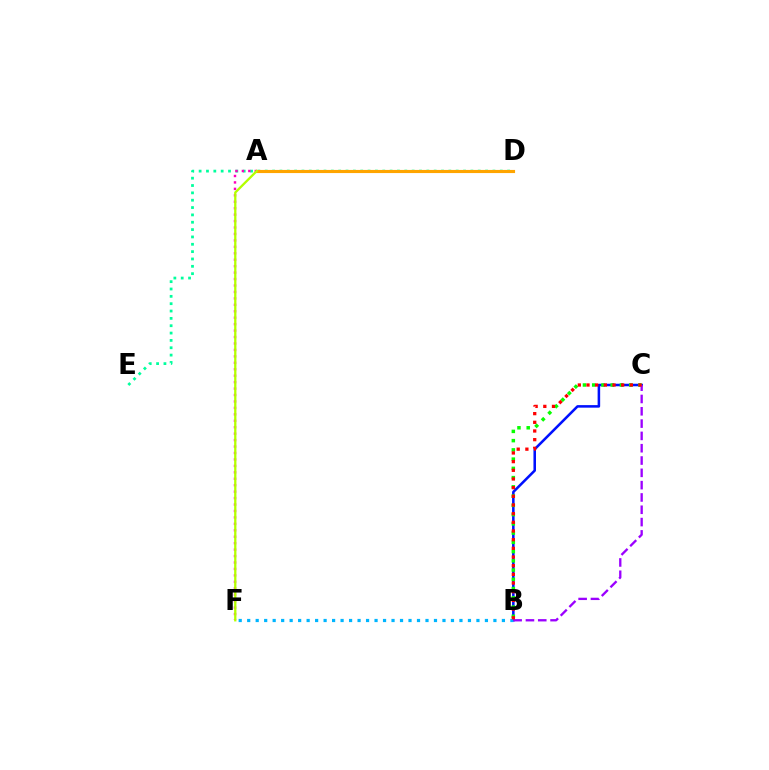{('D', 'E'): [{'color': '#00ff9d', 'line_style': 'dotted', 'thickness': 2.0}], ('B', 'C'): [{'color': '#0010ff', 'line_style': 'solid', 'thickness': 1.83}, {'color': '#08ff00', 'line_style': 'dotted', 'thickness': 2.51}, {'color': '#9b00ff', 'line_style': 'dashed', 'thickness': 1.67}, {'color': '#ff0000', 'line_style': 'dotted', 'thickness': 2.36}], ('A', 'F'): [{'color': '#ff00bd', 'line_style': 'dotted', 'thickness': 1.75}, {'color': '#b3ff00', 'line_style': 'solid', 'thickness': 1.65}], ('A', 'D'): [{'color': '#ffa500', 'line_style': 'solid', 'thickness': 2.25}], ('B', 'F'): [{'color': '#00b5ff', 'line_style': 'dotted', 'thickness': 2.31}]}